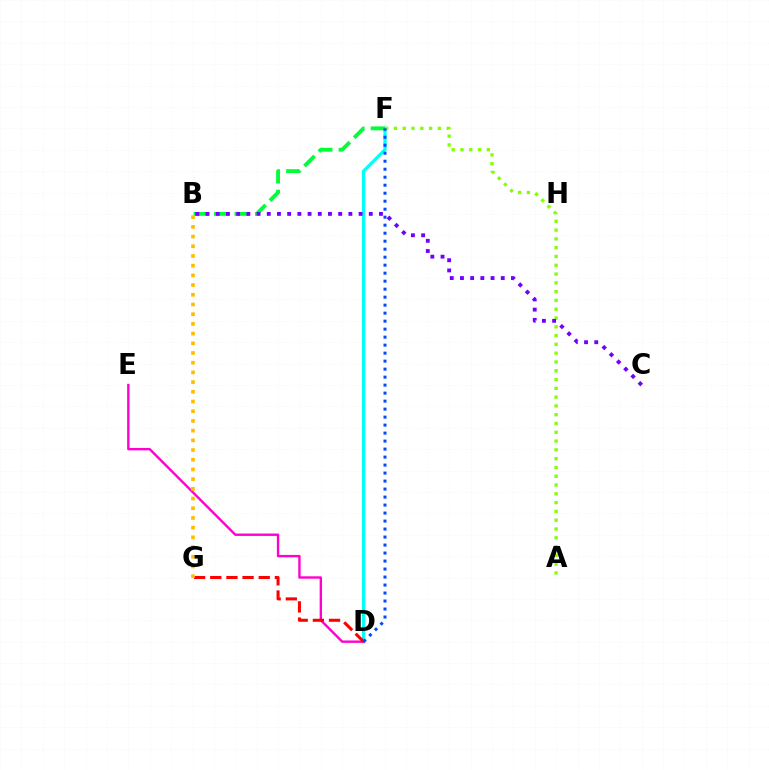{('D', 'F'): [{'color': '#00fff6', 'line_style': 'solid', 'thickness': 2.36}, {'color': '#004bff', 'line_style': 'dotted', 'thickness': 2.17}], ('B', 'F'): [{'color': '#00ff39', 'line_style': 'dashed', 'thickness': 2.78}], ('D', 'E'): [{'color': '#ff00cf', 'line_style': 'solid', 'thickness': 1.72}], ('D', 'G'): [{'color': '#ff0000', 'line_style': 'dashed', 'thickness': 2.19}], ('A', 'F'): [{'color': '#84ff00', 'line_style': 'dotted', 'thickness': 2.39}], ('B', 'C'): [{'color': '#7200ff', 'line_style': 'dotted', 'thickness': 2.77}], ('B', 'G'): [{'color': '#ffbd00', 'line_style': 'dotted', 'thickness': 2.64}]}